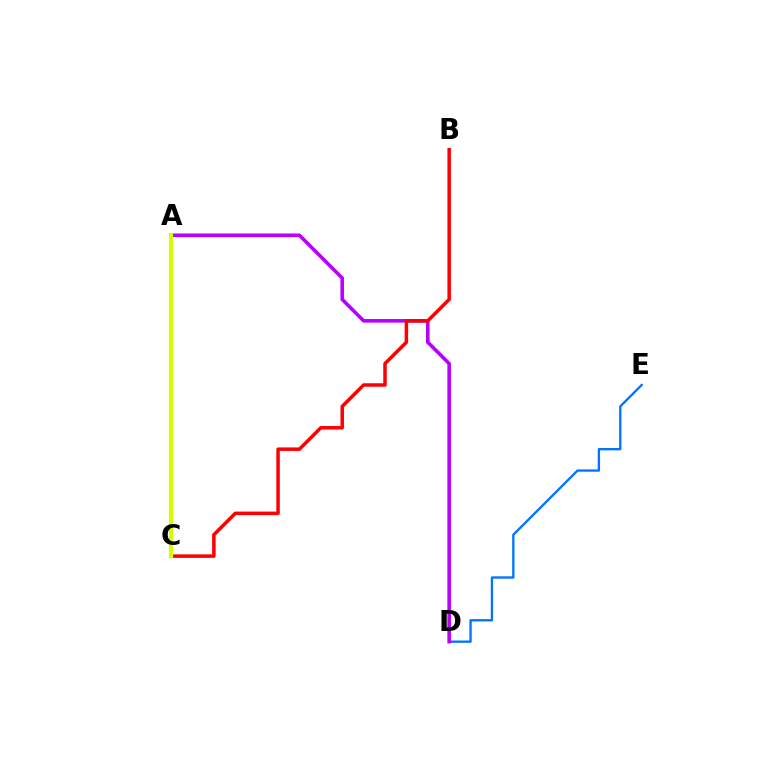{('D', 'E'): [{'color': '#0074ff', 'line_style': 'solid', 'thickness': 1.68}], ('A', 'C'): [{'color': '#00ff5c', 'line_style': 'solid', 'thickness': 1.77}, {'color': '#d1ff00', 'line_style': 'solid', 'thickness': 2.96}], ('A', 'D'): [{'color': '#b900ff', 'line_style': 'solid', 'thickness': 2.59}], ('B', 'C'): [{'color': '#ff0000', 'line_style': 'solid', 'thickness': 2.52}]}